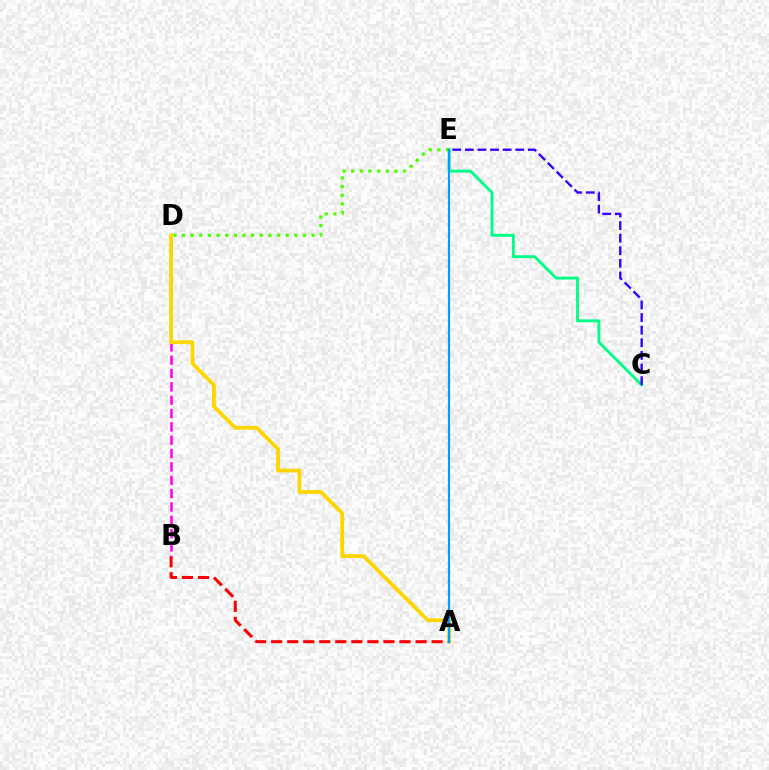{('A', 'B'): [{'color': '#ff0000', 'line_style': 'dashed', 'thickness': 2.18}], ('B', 'D'): [{'color': '#ff00ed', 'line_style': 'dashed', 'thickness': 1.81}], ('C', 'E'): [{'color': '#00ff86', 'line_style': 'solid', 'thickness': 2.05}, {'color': '#3700ff', 'line_style': 'dashed', 'thickness': 1.71}], ('A', 'D'): [{'color': '#ffd500', 'line_style': 'solid', 'thickness': 2.71}], ('D', 'E'): [{'color': '#4fff00', 'line_style': 'dotted', 'thickness': 2.35}], ('A', 'E'): [{'color': '#009eff', 'line_style': 'solid', 'thickness': 1.6}]}